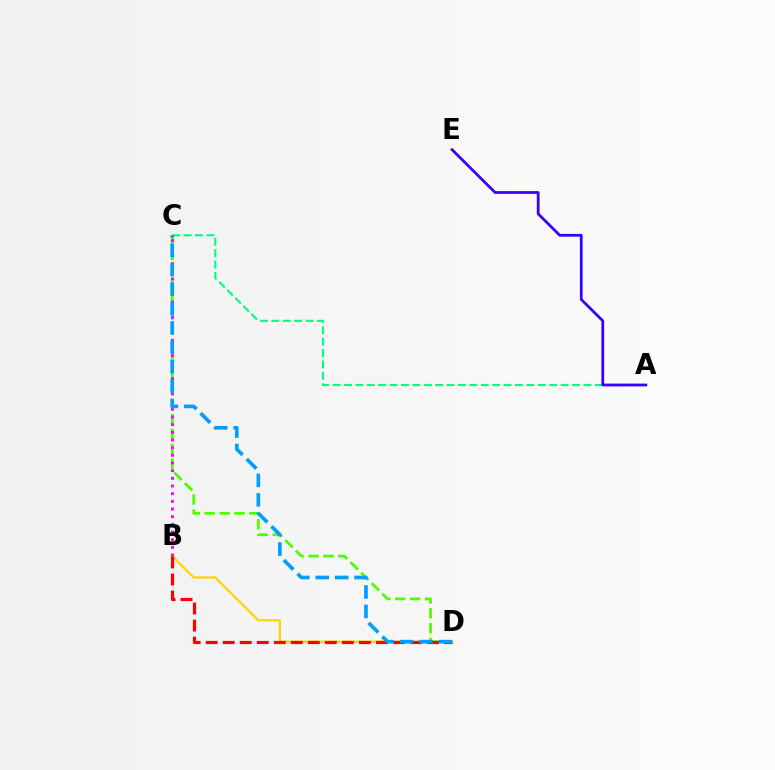{('B', 'D'): [{'color': '#ffd500', 'line_style': 'solid', 'thickness': 1.6}, {'color': '#ff0000', 'line_style': 'dashed', 'thickness': 2.31}], ('C', 'D'): [{'color': '#4fff00', 'line_style': 'dashed', 'thickness': 2.02}, {'color': '#009eff', 'line_style': 'dashed', 'thickness': 2.64}], ('B', 'C'): [{'color': '#ff00ed', 'line_style': 'dotted', 'thickness': 2.08}], ('A', 'C'): [{'color': '#00ff86', 'line_style': 'dashed', 'thickness': 1.55}], ('A', 'E'): [{'color': '#3700ff', 'line_style': 'solid', 'thickness': 1.99}]}